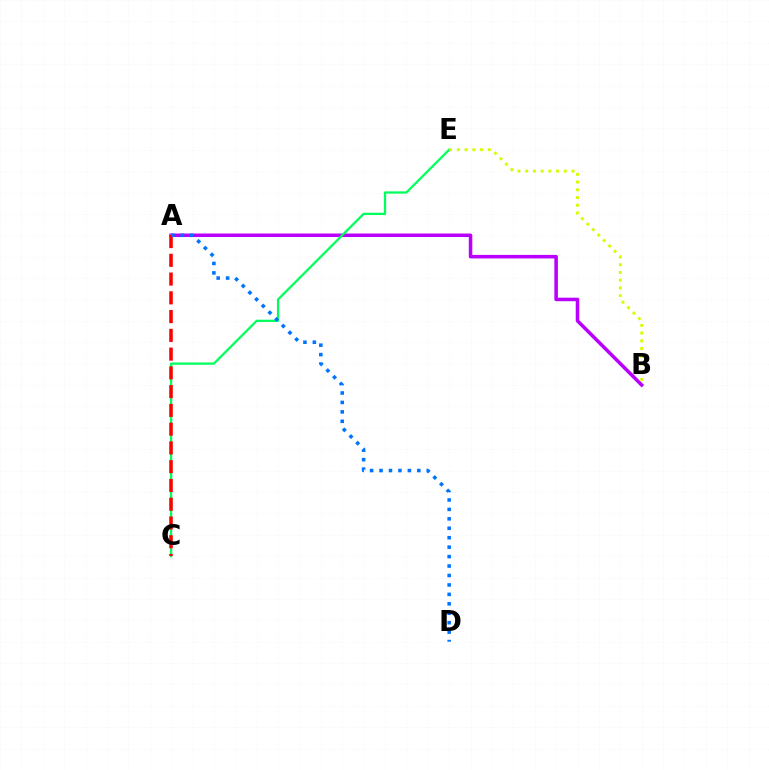{('A', 'B'): [{'color': '#b900ff', 'line_style': 'solid', 'thickness': 2.54}], ('C', 'E'): [{'color': '#00ff5c', 'line_style': 'solid', 'thickness': 1.62}], ('A', 'C'): [{'color': '#ff0000', 'line_style': 'dashed', 'thickness': 2.55}], ('A', 'D'): [{'color': '#0074ff', 'line_style': 'dotted', 'thickness': 2.57}], ('B', 'E'): [{'color': '#d1ff00', 'line_style': 'dotted', 'thickness': 2.1}]}